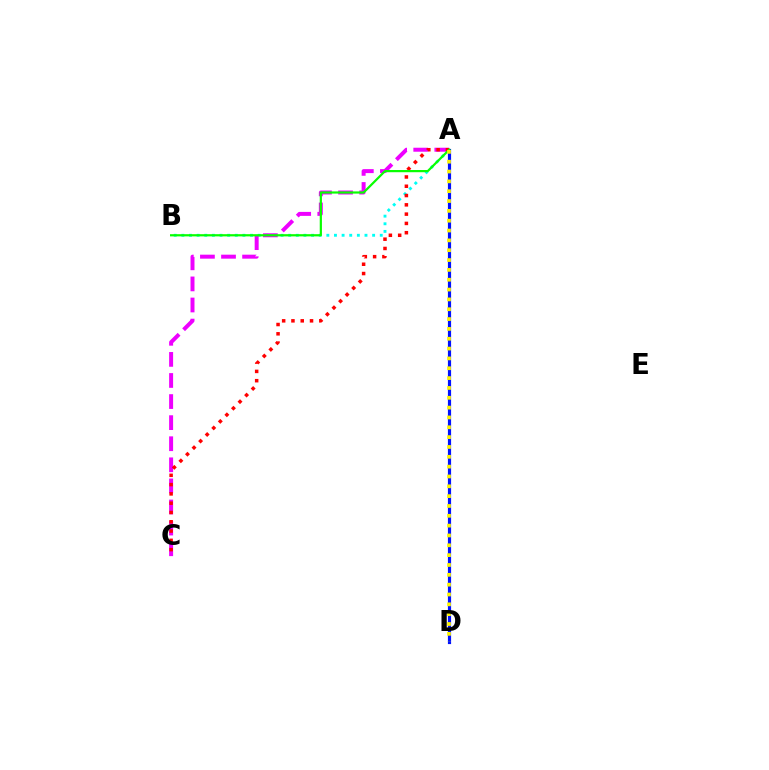{('A', 'D'): [{'color': '#0010ff', 'line_style': 'solid', 'thickness': 2.29}, {'color': '#fcf500', 'line_style': 'dotted', 'thickness': 2.67}], ('A', 'B'): [{'color': '#00fff6', 'line_style': 'dotted', 'thickness': 2.07}, {'color': '#08ff00', 'line_style': 'solid', 'thickness': 1.59}], ('A', 'C'): [{'color': '#ee00ff', 'line_style': 'dashed', 'thickness': 2.86}, {'color': '#ff0000', 'line_style': 'dotted', 'thickness': 2.52}]}